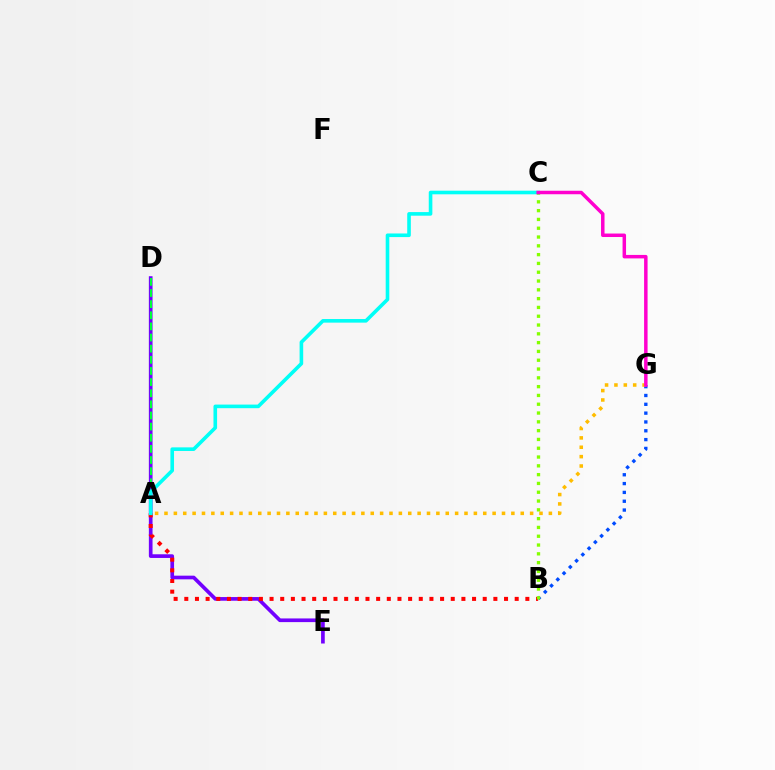{('D', 'E'): [{'color': '#7200ff', 'line_style': 'solid', 'thickness': 2.64}], ('A', 'B'): [{'color': '#ff0000', 'line_style': 'dotted', 'thickness': 2.9}], ('A', 'D'): [{'color': '#00ff39', 'line_style': 'dashed', 'thickness': 1.51}], ('A', 'C'): [{'color': '#00fff6', 'line_style': 'solid', 'thickness': 2.6}], ('B', 'G'): [{'color': '#004bff', 'line_style': 'dotted', 'thickness': 2.4}], ('A', 'G'): [{'color': '#ffbd00', 'line_style': 'dotted', 'thickness': 2.55}], ('B', 'C'): [{'color': '#84ff00', 'line_style': 'dotted', 'thickness': 2.39}], ('C', 'G'): [{'color': '#ff00cf', 'line_style': 'solid', 'thickness': 2.51}]}